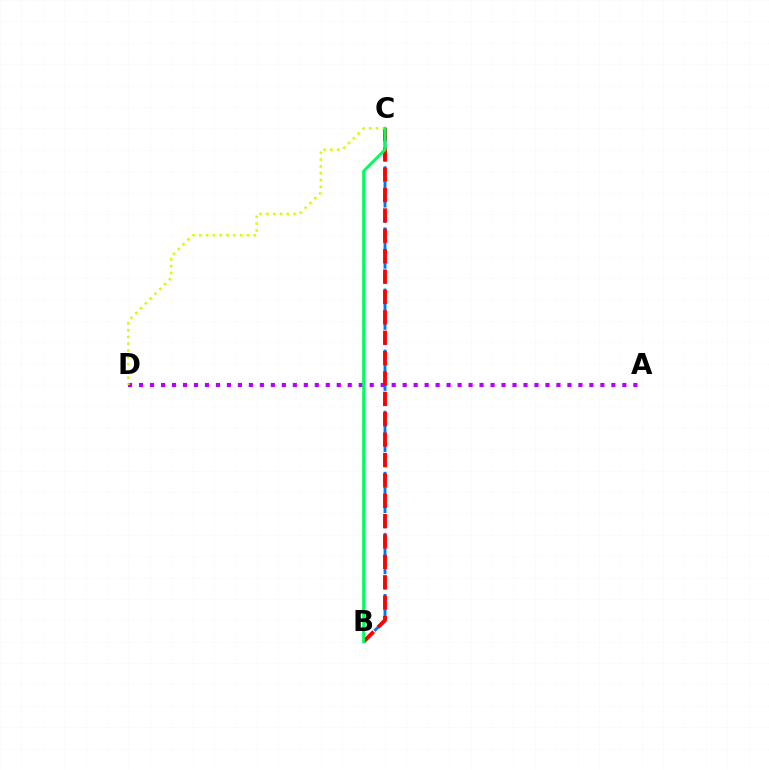{('A', 'D'): [{'color': '#b900ff', 'line_style': 'dotted', 'thickness': 2.98}], ('B', 'C'): [{'color': '#0074ff', 'line_style': 'dashed', 'thickness': 2.08}, {'color': '#ff0000', 'line_style': 'dashed', 'thickness': 2.77}, {'color': '#00ff5c', 'line_style': 'solid', 'thickness': 2.11}], ('C', 'D'): [{'color': '#d1ff00', 'line_style': 'dotted', 'thickness': 1.85}]}